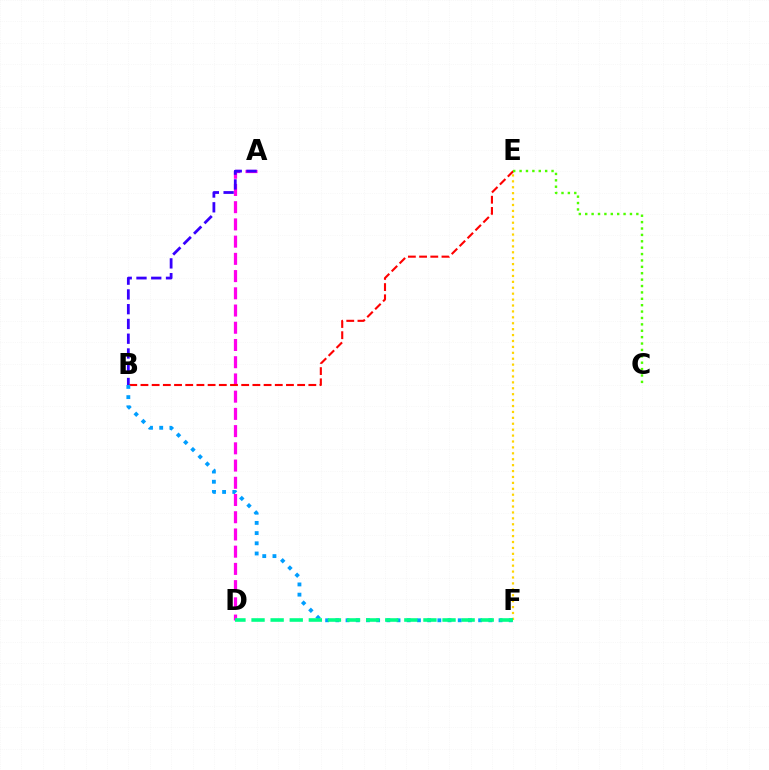{('A', 'D'): [{'color': '#ff00ed', 'line_style': 'dashed', 'thickness': 2.34}], ('A', 'B'): [{'color': '#3700ff', 'line_style': 'dashed', 'thickness': 2.01}], ('B', 'E'): [{'color': '#ff0000', 'line_style': 'dashed', 'thickness': 1.52}], ('C', 'E'): [{'color': '#4fff00', 'line_style': 'dotted', 'thickness': 1.74}], ('E', 'F'): [{'color': '#ffd500', 'line_style': 'dotted', 'thickness': 1.61}], ('B', 'F'): [{'color': '#009eff', 'line_style': 'dotted', 'thickness': 2.77}], ('D', 'F'): [{'color': '#00ff86', 'line_style': 'dashed', 'thickness': 2.59}]}